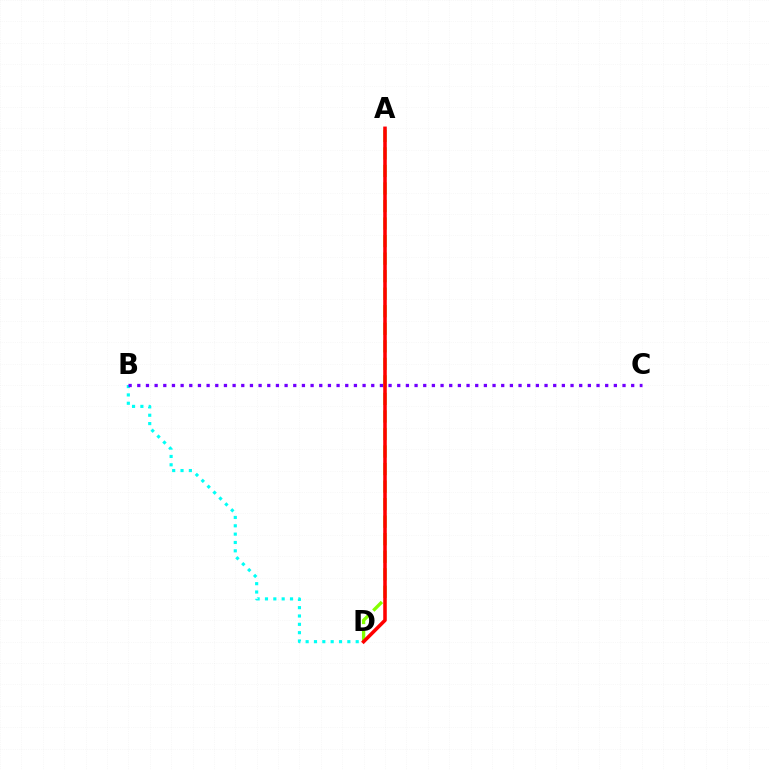{('A', 'D'): [{'color': '#84ff00', 'line_style': 'dashed', 'thickness': 2.38}, {'color': '#ff0000', 'line_style': 'solid', 'thickness': 2.56}], ('B', 'D'): [{'color': '#00fff6', 'line_style': 'dotted', 'thickness': 2.27}], ('B', 'C'): [{'color': '#7200ff', 'line_style': 'dotted', 'thickness': 2.35}]}